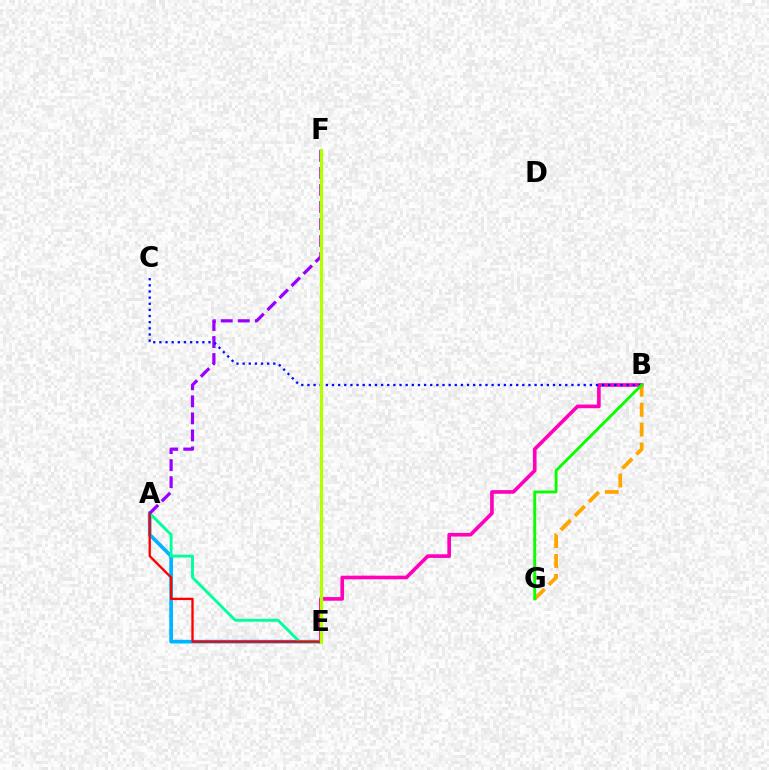{('A', 'E'): [{'color': '#00b5ff', 'line_style': 'solid', 'thickness': 2.65}, {'color': '#00ff9d', 'line_style': 'solid', 'thickness': 2.08}, {'color': '#ff0000', 'line_style': 'solid', 'thickness': 1.69}], ('B', 'E'): [{'color': '#ff00bd', 'line_style': 'solid', 'thickness': 2.63}], ('A', 'F'): [{'color': '#9b00ff', 'line_style': 'dashed', 'thickness': 2.31}], ('B', 'C'): [{'color': '#0010ff', 'line_style': 'dotted', 'thickness': 1.67}], ('E', 'F'): [{'color': '#b3ff00', 'line_style': 'solid', 'thickness': 2.32}], ('B', 'G'): [{'color': '#ffa500', 'line_style': 'dashed', 'thickness': 2.71}, {'color': '#08ff00', 'line_style': 'solid', 'thickness': 2.06}]}